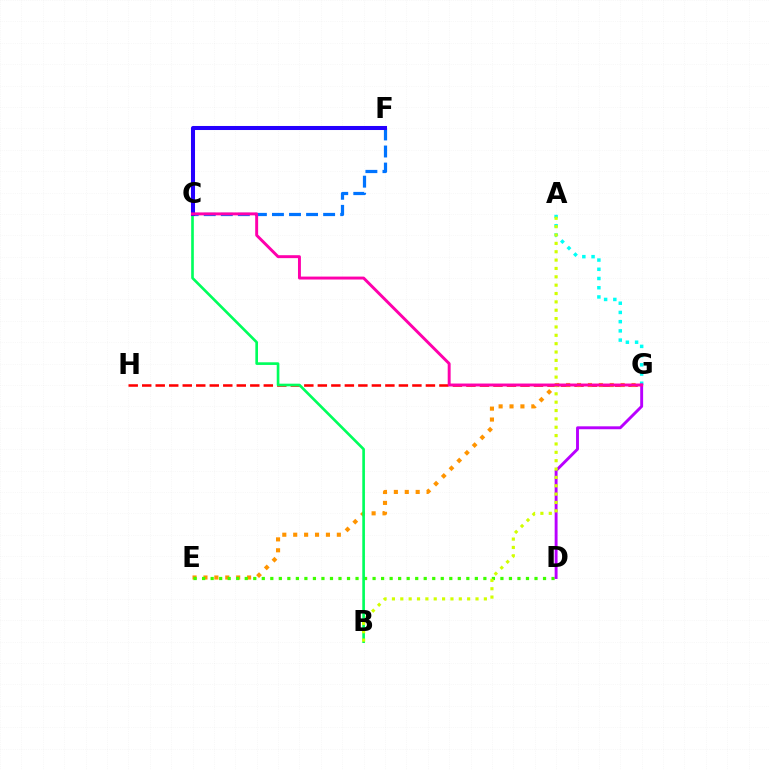{('G', 'H'): [{'color': '#ff0000', 'line_style': 'dashed', 'thickness': 1.84}], ('C', 'F'): [{'color': '#0074ff', 'line_style': 'dashed', 'thickness': 2.32}, {'color': '#2500ff', 'line_style': 'solid', 'thickness': 2.91}], ('E', 'G'): [{'color': '#ff9400', 'line_style': 'dotted', 'thickness': 2.96}], ('A', 'G'): [{'color': '#00fff6', 'line_style': 'dotted', 'thickness': 2.51}], ('D', 'E'): [{'color': '#3dff00', 'line_style': 'dotted', 'thickness': 2.32}], ('D', 'G'): [{'color': '#b900ff', 'line_style': 'solid', 'thickness': 2.09}], ('B', 'C'): [{'color': '#00ff5c', 'line_style': 'solid', 'thickness': 1.91}], ('A', 'B'): [{'color': '#d1ff00', 'line_style': 'dotted', 'thickness': 2.27}], ('C', 'G'): [{'color': '#ff00ac', 'line_style': 'solid', 'thickness': 2.11}]}